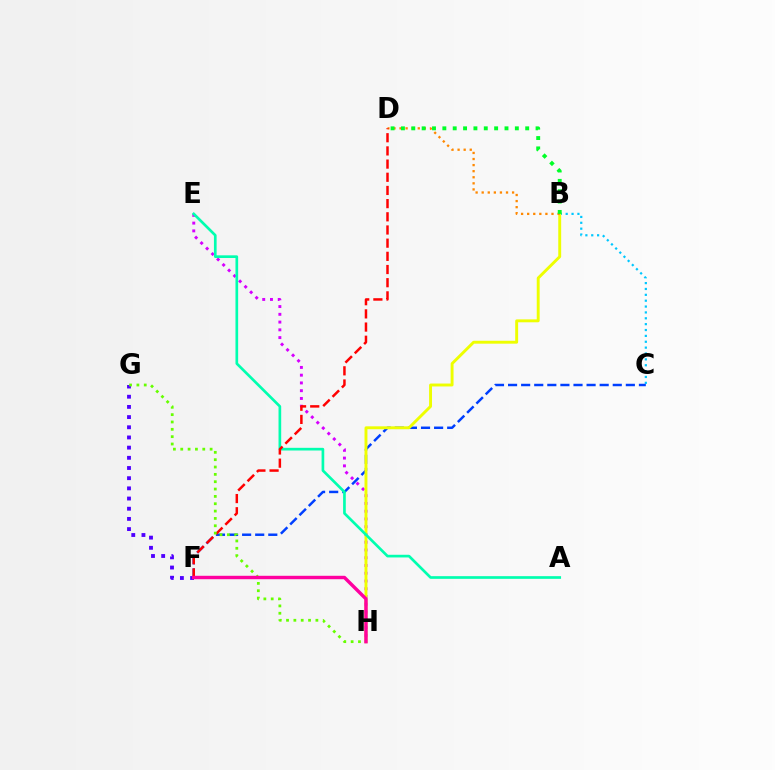{('B', 'C'): [{'color': '#00c7ff', 'line_style': 'dotted', 'thickness': 1.59}], ('E', 'H'): [{'color': '#d600ff', 'line_style': 'dotted', 'thickness': 2.11}], ('C', 'F'): [{'color': '#003fff', 'line_style': 'dashed', 'thickness': 1.78}], ('B', 'H'): [{'color': '#eeff00', 'line_style': 'solid', 'thickness': 2.09}], ('B', 'D'): [{'color': '#ff8800', 'line_style': 'dotted', 'thickness': 1.65}, {'color': '#00ff27', 'line_style': 'dotted', 'thickness': 2.81}], ('A', 'E'): [{'color': '#00ffaf', 'line_style': 'solid', 'thickness': 1.93}], ('F', 'G'): [{'color': '#4f00ff', 'line_style': 'dotted', 'thickness': 2.77}], ('D', 'F'): [{'color': '#ff0000', 'line_style': 'dashed', 'thickness': 1.79}], ('G', 'H'): [{'color': '#66ff00', 'line_style': 'dotted', 'thickness': 1.99}], ('F', 'H'): [{'color': '#ff00a0', 'line_style': 'solid', 'thickness': 2.47}]}